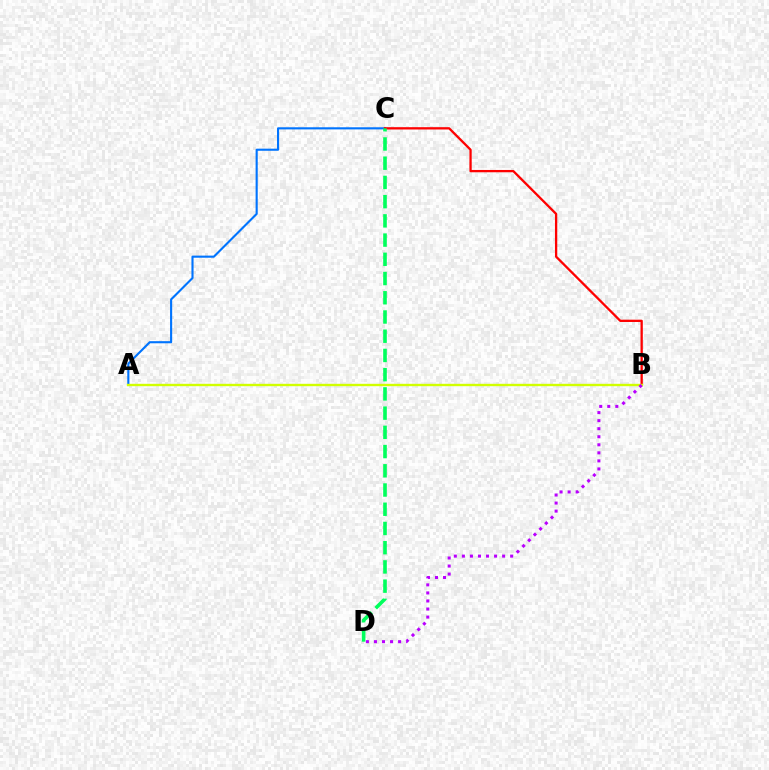{('A', 'C'): [{'color': '#0074ff', 'line_style': 'solid', 'thickness': 1.53}], ('B', 'C'): [{'color': '#ff0000', 'line_style': 'solid', 'thickness': 1.66}], ('A', 'B'): [{'color': '#d1ff00', 'line_style': 'solid', 'thickness': 1.71}], ('B', 'D'): [{'color': '#b900ff', 'line_style': 'dotted', 'thickness': 2.19}], ('C', 'D'): [{'color': '#00ff5c', 'line_style': 'dashed', 'thickness': 2.61}]}